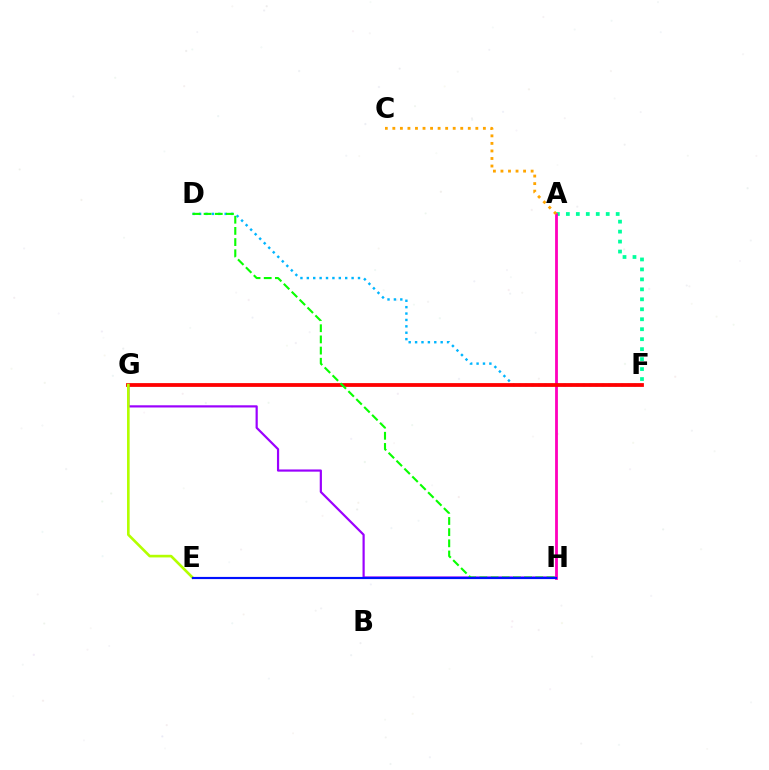{('G', 'H'): [{'color': '#9b00ff', 'line_style': 'solid', 'thickness': 1.58}], ('A', 'F'): [{'color': '#00ff9d', 'line_style': 'dotted', 'thickness': 2.71}], ('A', 'H'): [{'color': '#ff00bd', 'line_style': 'solid', 'thickness': 2.02}], ('D', 'F'): [{'color': '#00b5ff', 'line_style': 'dotted', 'thickness': 1.74}], ('A', 'C'): [{'color': '#ffa500', 'line_style': 'dotted', 'thickness': 2.05}], ('F', 'G'): [{'color': '#ff0000', 'line_style': 'solid', 'thickness': 2.72}], ('E', 'G'): [{'color': '#b3ff00', 'line_style': 'solid', 'thickness': 1.9}], ('D', 'H'): [{'color': '#08ff00', 'line_style': 'dashed', 'thickness': 1.52}], ('E', 'H'): [{'color': '#0010ff', 'line_style': 'solid', 'thickness': 1.56}]}